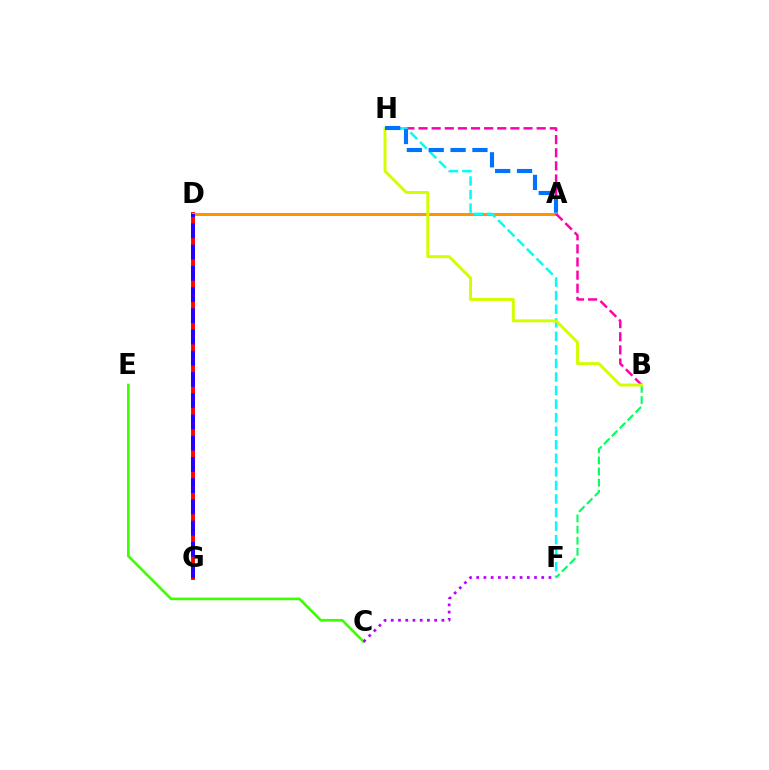{('D', 'G'): [{'color': '#ff0000', 'line_style': 'solid', 'thickness': 2.81}, {'color': '#2500ff', 'line_style': 'dashed', 'thickness': 2.89}], ('A', 'D'): [{'color': '#ff9400', 'line_style': 'solid', 'thickness': 2.18}], ('B', 'H'): [{'color': '#ff00ac', 'line_style': 'dashed', 'thickness': 1.78}, {'color': '#d1ff00', 'line_style': 'solid', 'thickness': 2.12}], ('C', 'E'): [{'color': '#3dff00', 'line_style': 'solid', 'thickness': 1.9}], ('C', 'F'): [{'color': '#b900ff', 'line_style': 'dotted', 'thickness': 1.96}], ('F', 'H'): [{'color': '#00fff6', 'line_style': 'dashed', 'thickness': 1.84}], ('B', 'F'): [{'color': '#00ff5c', 'line_style': 'dashed', 'thickness': 1.51}], ('A', 'H'): [{'color': '#0074ff', 'line_style': 'dashed', 'thickness': 2.97}]}